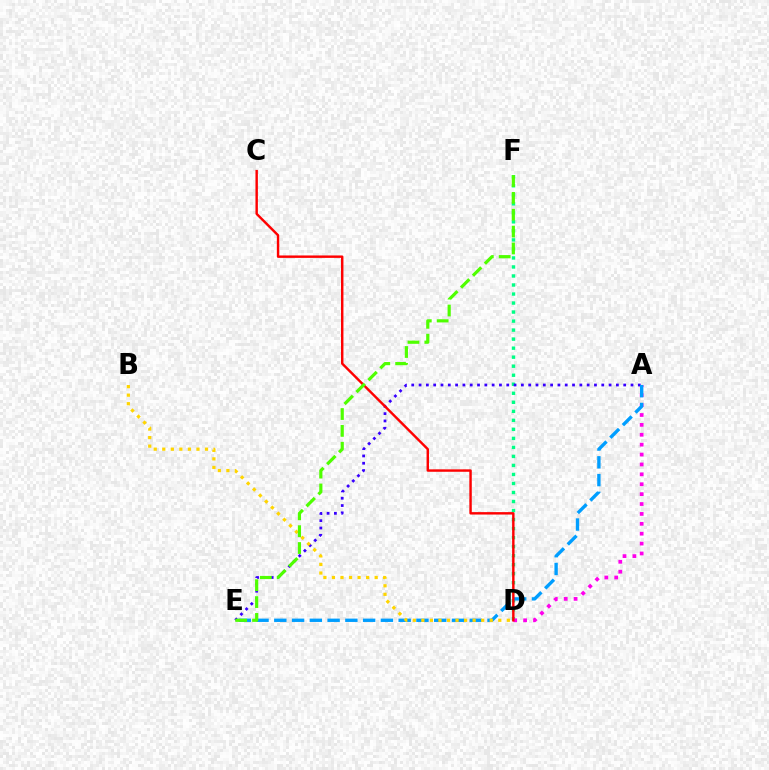{('D', 'F'): [{'color': '#00ff86', 'line_style': 'dotted', 'thickness': 2.45}], ('A', 'D'): [{'color': '#ff00ed', 'line_style': 'dotted', 'thickness': 2.69}], ('A', 'E'): [{'color': '#3700ff', 'line_style': 'dotted', 'thickness': 1.99}, {'color': '#009eff', 'line_style': 'dashed', 'thickness': 2.41}], ('B', 'D'): [{'color': '#ffd500', 'line_style': 'dotted', 'thickness': 2.32}], ('C', 'D'): [{'color': '#ff0000', 'line_style': 'solid', 'thickness': 1.75}], ('E', 'F'): [{'color': '#4fff00', 'line_style': 'dashed', 'thickness': 2.29}]}